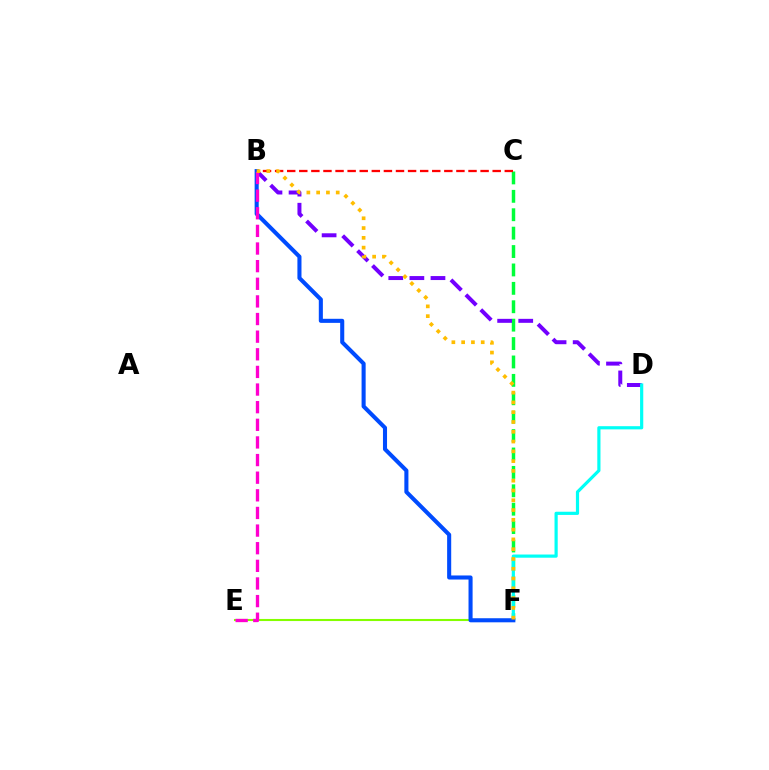{('E', 'F'): [{'color': '#84ff00', 'line_style': 'solid', 'thickness': 1.51}], ('C', 'F'): [{'color': '#00ff39', 'line_style': 'dashed', 'thickness': 2.5}], ('B', 'D'): [{'color': '#7200ff', 'line_style': 'dashed', 'thickness': 2.87}], ('D', 'F'): [{'color': '#00fff6', 'line_style': 'solid', 'thickness': 2.29}], ('B', 'C'): [{'color': '#ff0000', 'line_style': 'dashed', 'thickness': 1.64}], ('B', 'F'): [{'color': '#004bff', 'line_style': 'solid', 'thickness': 2.93}, {'color': '#ffbd00', 'line_style': 'dotted', 'thickness': 2.66}], ('B', 'E'): [{'color': '#ff00cf', 'line_style': 'dashed', 'thickness': 2.39}]}